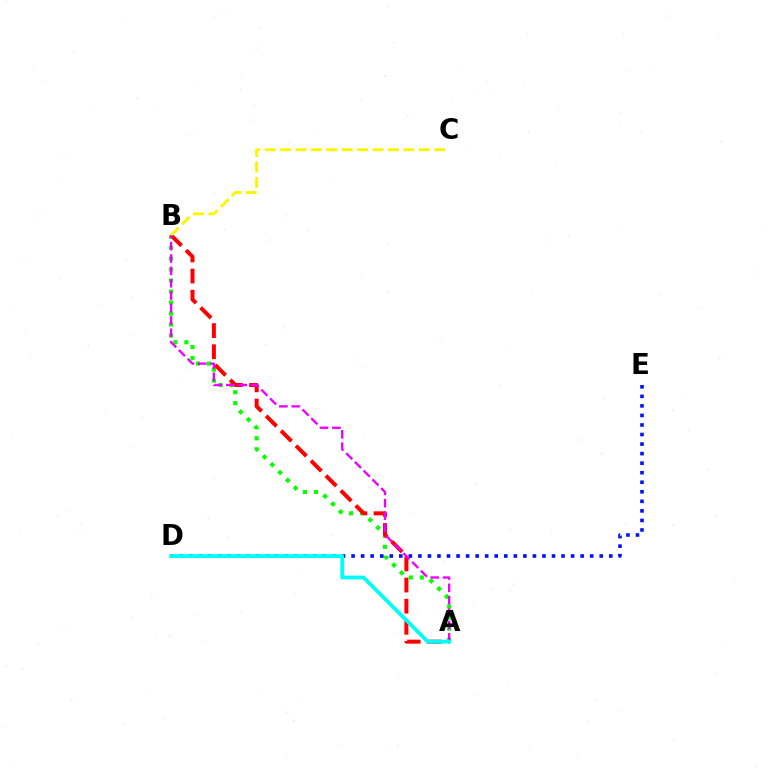{('A', 'B'): [{'color': '#08ff00', 'line_style': 'dotted', 'thickness': 2.99}, {'color': '#ff0000', 'line_style': 'dashed', 'thickness': 2.87}, {'color': '#ee00ff', 'line_style': 'dashed', 'thickness': 1.68}], ('D', 'E'): [{'color': '#0010ff', 'line_style': 'dotted', 'thickness': 2.59}], ('B', 'C'): [{'color': '#fcf500', 'line_style': 'dashed', 'thickness': 2.09}], ('A', 'D'): [{'color': '#00fff6', 'line_style': 'solid', 'thickness': 2.74}]}